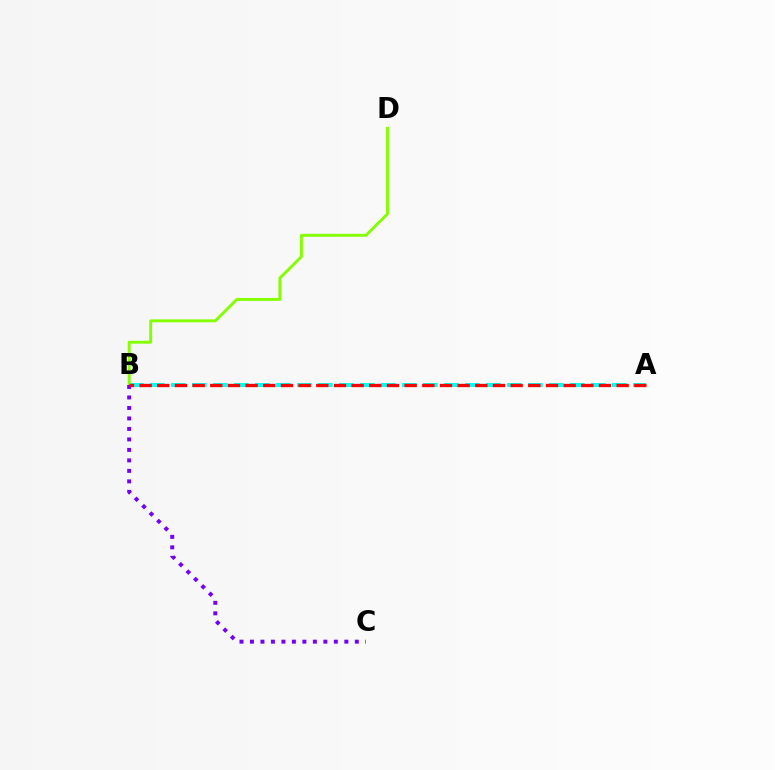{('A', 'B'): [{'color': '#00fff6', 'line_style': 'dashed', 'thickness': 2.85}, {'color': '#ff0000', 'line_style': 'dashed', 'thickness': 2.4}], ('B', 'D'): [{'color': '#84ff00', 'line_style': 'solid', 'thickness': 2.09}], ('B', 'C'): [{'color': '#7200ff', 'line_style': 'dotted', 'thickness': 2.85}]}